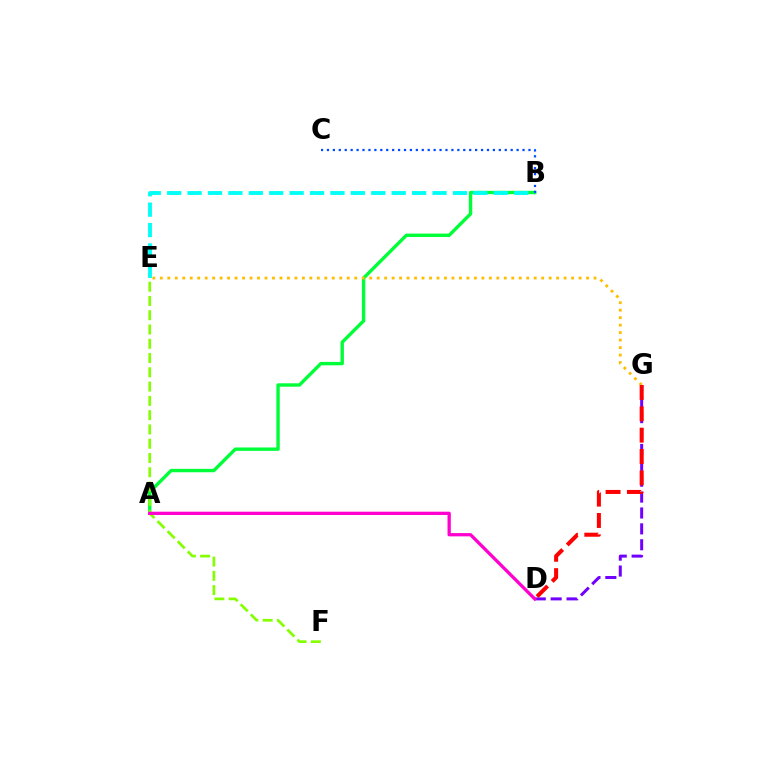{('A', 'B'): [{'color': '#00ff39', 'line_style': 'solid', 'thickness': 2.43}], ('E', 'F'): [{'color': '#84ff00', 'line_style': 'dashed', 'thickness': 1.94}], ('D', 'G'): [{'color': '#7200ff', 'line_style': 'dashed', 'thickness': 2.16}, {'color': '#ff0000', 'line_style': 'dashed', 'thickness': 2.9}], ('B', 'E'): [{'color': '#00fff6', 'line_style': 'dashed', 'thickness': 2.77}], ('B', 'C'): [{'color': '#004bff', 'line_style': 'dotted', 'thickness': 1.61}], ('E', 'G'): [{'color': '#ffbd00', 'line_style': 'dotted', 'thickness': 2.03}], ('A', 'D'): [{'color': '#ff00cf', 'line_style': 'solid', 'thickness': 2.36}]}